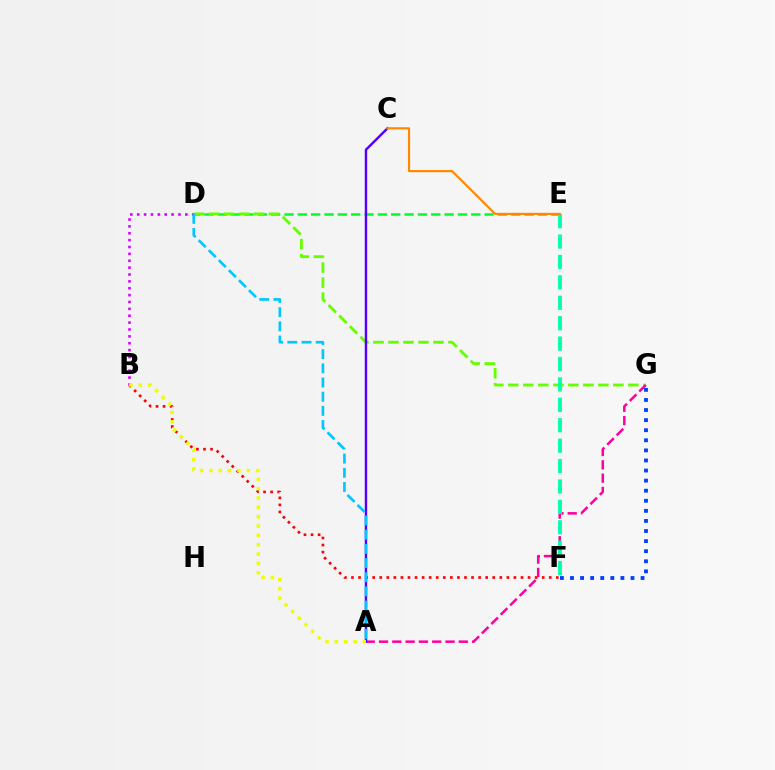{('D', 'E'): [{'color': '#00ff27', 'line_style': 'dashed', 'thickness': 1.81}], ('B', 'D'): [{'color': '#d600ff', 'line_style': 'dotted', 'thickness': 1.87}], ('D', 'G'): [{'color': '#66ff00', 'line_style': 'dashed', 'thickness': 2.04}], ('A', 'G'): [{'color': '#ff00a0', 'line_style': 'dashed', 'thickness': 1.81}], ('A', 'C'): [{'color': '#4f00ff', 'line_style': 'solid', 'thickness': 1.74}], ('E', 'F'): [{'color': '#00ffaf', 'line_style': 'dashed', 'thickness': 2.77}], ('B', 'F'): [{'color': '#ff0000', 'line_style': 'dotted', 'thickness': 1.92}], ('F', 'G'): [{'color': '#003fff', 'line_style': 'dotted', 'thickness': 2.74}], ('C', 'E'): [{'color': '#ff8800', 'line_style': 'solid', 'thickness': 1.56}], ('A', 'B'): [{'color': '#eeff00', 'line_style': 'dotted', 'thickness': 2.54}], ('A', 'D'): [{'color': '#00c7ff', 'line_style': 'dashed', 'thickness': 1.93}]}